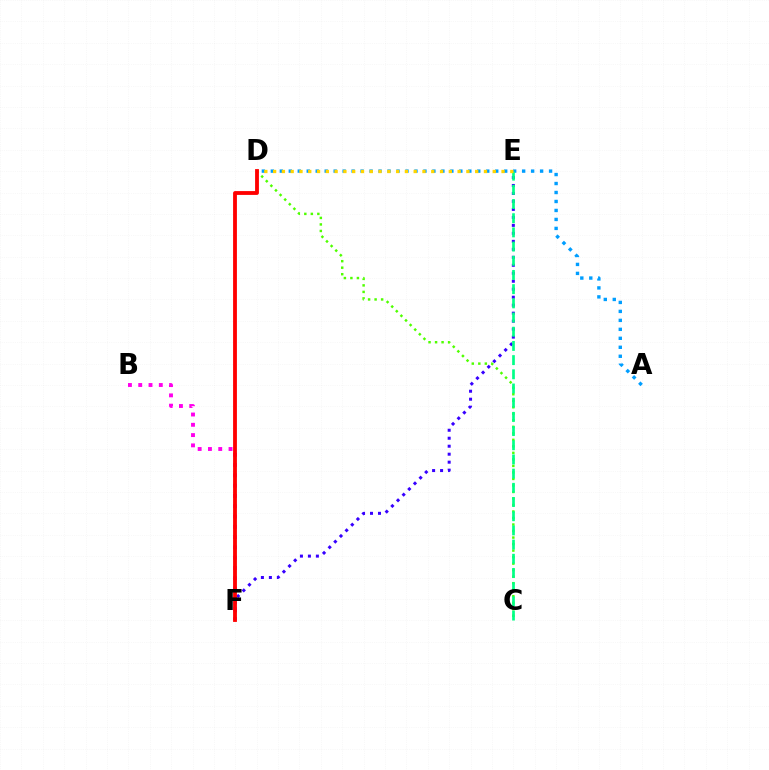{('E', 'F'): [{'color': '#3700ff', 'line_style': 'dotted', 'thickness': 2.17}], ('C', 'D'): [{'color': '#4fff00', 'line_style': 'dotted', 'thickness': 1.77}], ('A', 'D'): [{'color': '#009eff', 'line_style': 'dotted', 'thickness': 2.44}], ('B', 'F'): [{'color': '#ff00ed', 'line_style': 'dotted', 'thickness': 2.79}], ('C', 'E'): [{'color': '#00ff86', 'line_style': 'dashed', 'thickness': 1.93}], ('D', 'E'): [{'color': '#ffd500', 'line_style': 'dotted', 'thickness': 2.39}], ('D', 'F'): [{'color': '#ff0000', 'line_style': 'solid', 'thickness': 2.75}]}